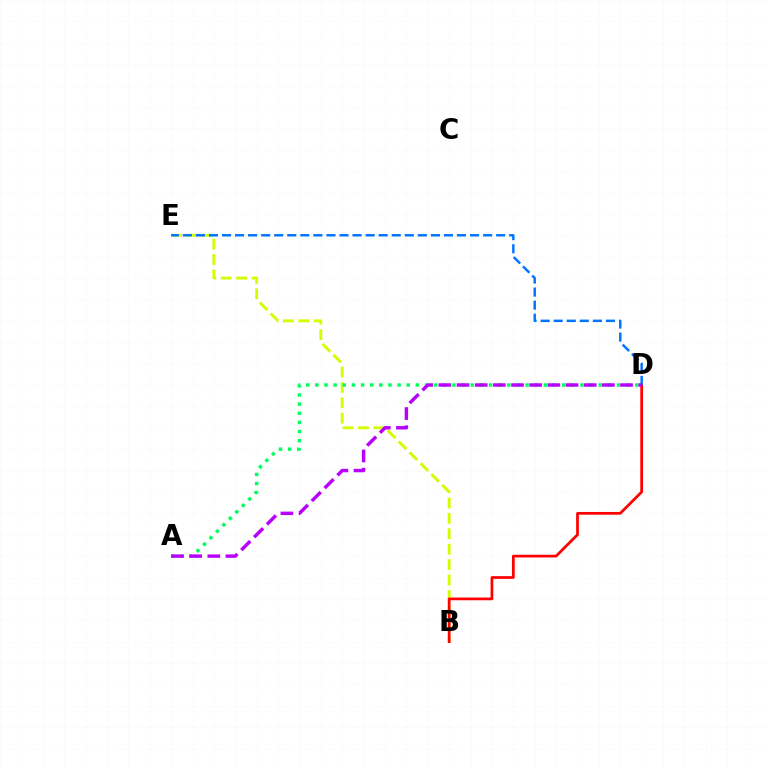{('B', 'E'): [{'color': '#d1ff00', 'line_style': 'dashed', 'thickness': 2.09}], ('B', 'D'): [{'color': '#ff0000', 'line_style': 'solid', 'thickness': 1.97}], ('D', 'E'): [{'color': '#0074ff', 'line_style': 'dashed', 'thickness': 1.77}], ('A', 'D'): [{'color': '#00ff5c', 'line_style': 'dotted', 'thickness': 2.48}, {'color': '#b900ff', 'line_style': 'dashed', 'thickness': 2.47}]}